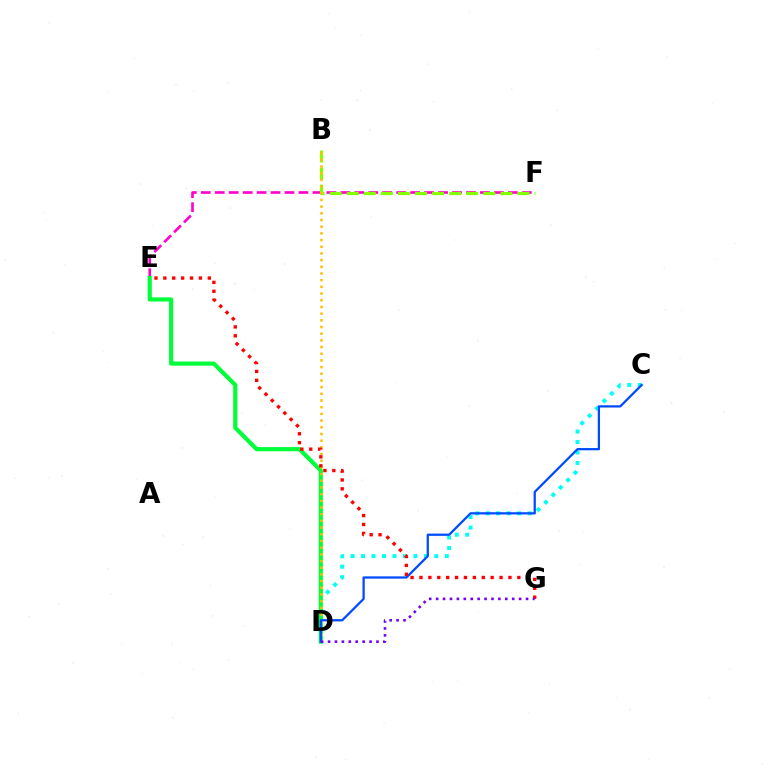{('E', 'F'): [{'color': '#ff00cf', 'line_style': 'dashed', 'thickness': 1.9}], ('C', 'D'): [{'color': '#00fff6', 'line_style': 'dotted', 'thickness': 2.84}, {'color': '#004bff', 'line_style': 'solid', 'thickness': 1.63}], ('B', 'F'): [{'color': '#84ff00', 'line_style': 'dashed', 'thickness': 2.32}], ('D', 'E'): [{'color': '#00ff39', 'line_style': 'solid', 'thickness': 3.0}], ('B', 'D'): [{'color': '#ffbd00', 'line_style': 'dotted', 'thickness': 1.82}], ('E', 'G'): [{'color': '#ff0000', 'line_style': 'dotted', 'thickness': 2.42}], ('D', 'G'): [{'color': '#7200ff', 'line_style': 'dotted', 'thickness': 1.88}]}